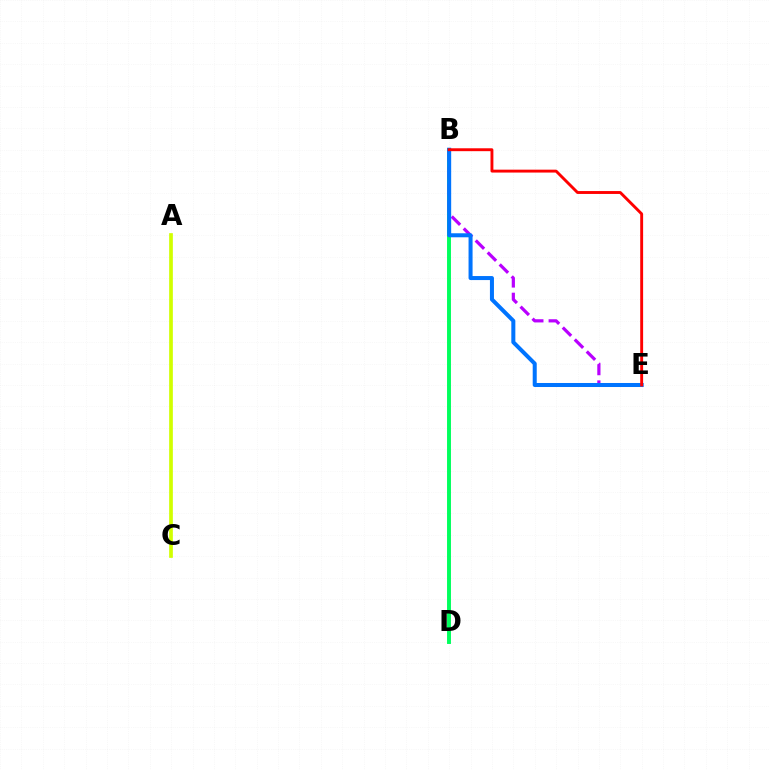{('B', 'D'): [{'color': '#00ff5c', 'line_style': 'solid', 'thickness': 2.83}], ('B', 'E'): [{'color': '#b900ff', 'line_style': 'dashed', 'thickness': 2.3}, {'color': '#0074ff', 'line_style': 'solid', 'thickness': 2.89}, {'color': '#ff0000', 'line_style': 'solid', 'thickness': 2.08}], ('A', 'C'): [{'color': '#d1ff00', 'line_style': 'solid', 'thickness': 2.66}]}